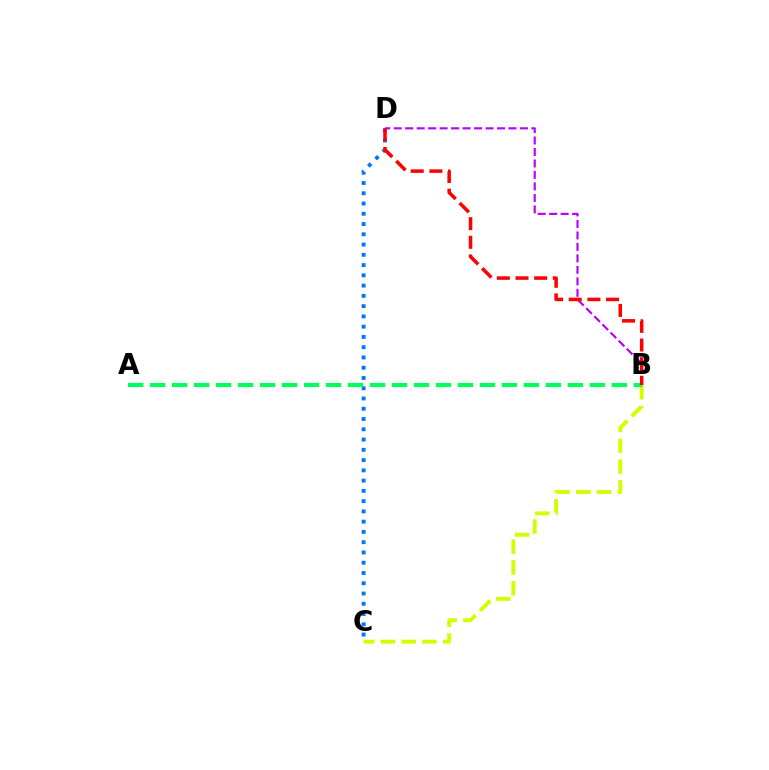{('C', 'D'): [{'color': '#0074ff', 'line_style': 'dotted', 'thickness': 2.79}], ('B', 'D'): [{'color': '#b900ff', 'line_style': 'dashed', 'thickness': 1.56}, {'color': '#ff0000', 'line_style': 'dashed', 'thickness': 2.54}], ('B', 'C'): [{'color': '#d1ff00', 'line_style': 'dashed', 'thickness': 2.82}], ('A', 'B'): [{'color': '#00ff5c', 'line_style': 'dashed', 'thickness': 2.99}]}